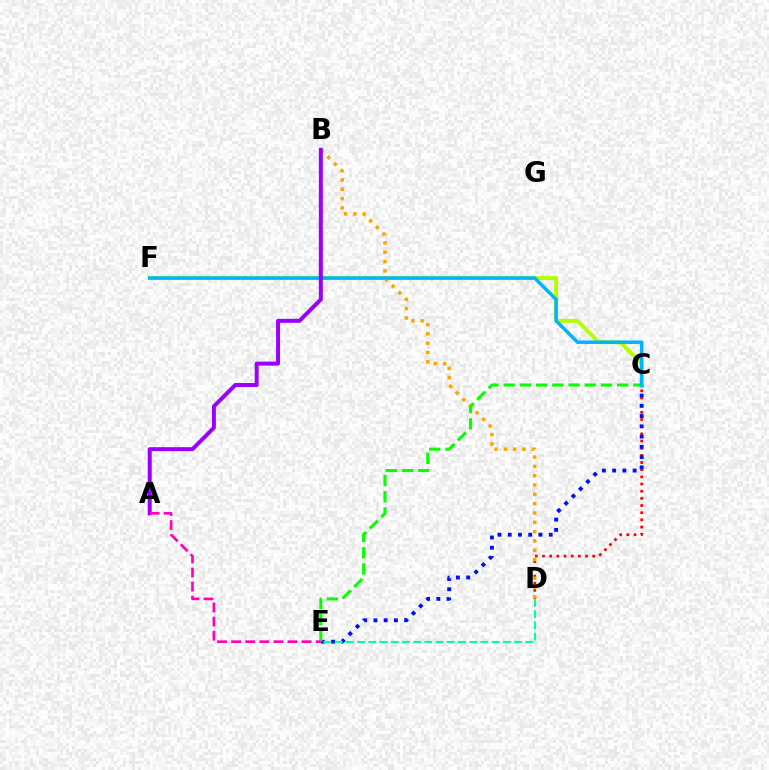{('C', 'D'): [{'color': '#ff0000', 'line_style': 'dotted', 'thickness': 1.95}], ('B', 'D'): [{'color': '#ffa500', 'line_style': 'dotted', 'thickness': 2.53}], ('C', 'E'): [{'color': '#0010ff', 'line_style': 'dotted', 'thickness': 2.79}, {'color': '#08ff00', 'line_style': 'dashed', 'thickness': 2.2}], ('C', 'F'): [{'color': '#b3ff00', 'line_style': 'solid', 'thickness': 2.83}, {'color': '#00b5ff', 'line_style': 'solid', 'thickness': 2.52}], ('A', 'B'): [{'color': '#9b00ff', 'line_style': 'solid', 'thickness': 2.86}], ('A', 'E'): [{'color': '#ff00bd', 'line_style': 'dashed', 'thickness': 1.91}], ('D', 'E'): [{'color': '#00ff9d', 'line_style': 'dashed', 'thickness': 1.52}]}